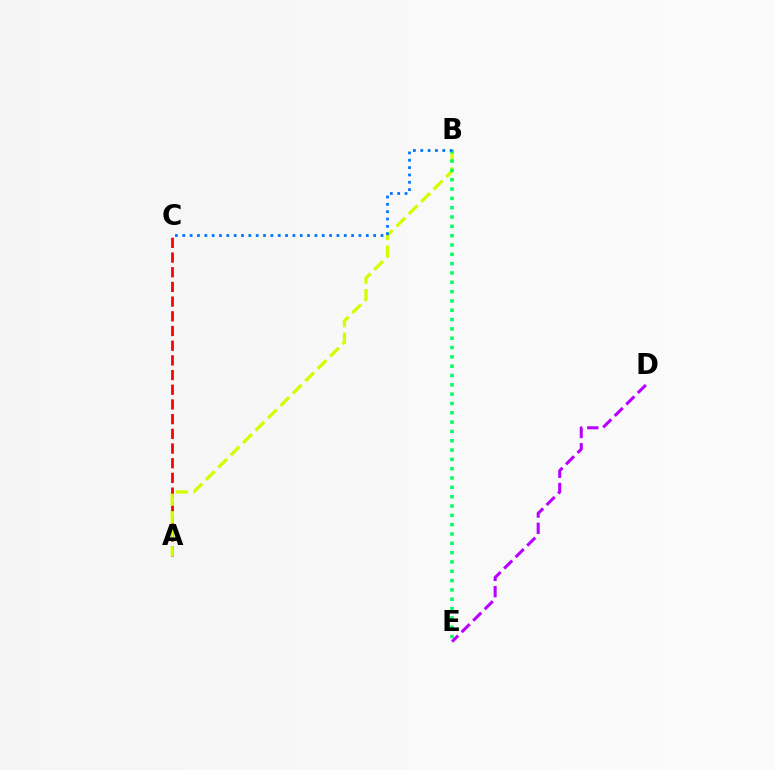{('A', 'C'): [{'color': '#ff0000', 'line_style': 'dashed', 'thickness': 2.0}], ('A', 'B'): [{'color': '#d1ff00', 'line_style': 'dashed', 'thickness': 2.38}], ('D', 'E'): [{'color': '#b900ff', 'line_style': 'dashed', 'thickness': 2.21}], ('B', 'E'): [{'color': '#00ff5c', 'line_style': 'dotted', 'thickness': 2.53}], ('B', 'C'): [{'color': '#0074ff', 'line_style': 'dotted', 'thickness': 1.99}]}